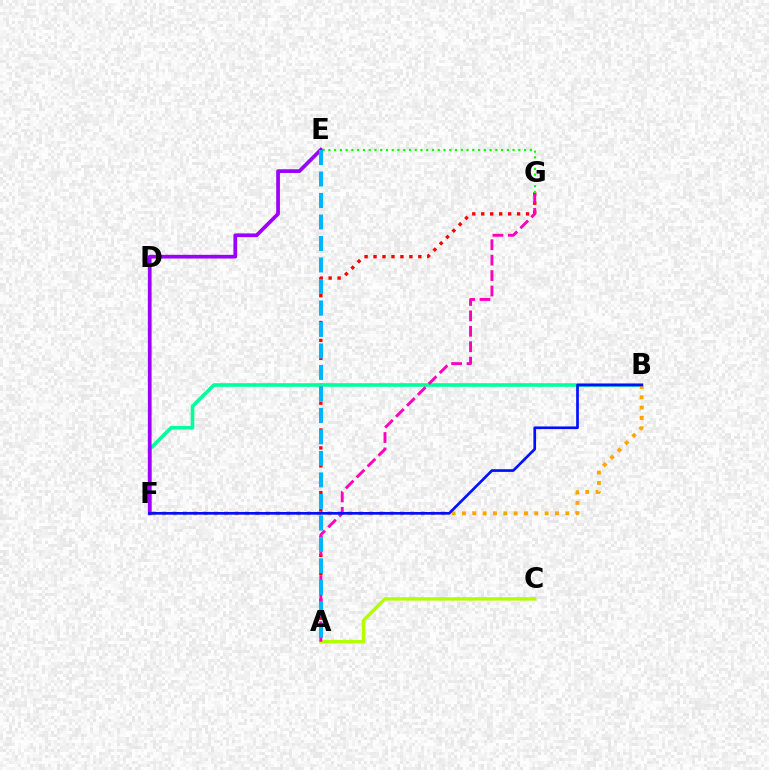{('A', 'G'): [{'color': '#ff0000', 'line_style': 'dotted', 'thickness': 2.43}, {'color': '#ff00bd', 'line_style': 'dashed', 'thickness': 2.09}], ('B', 'F'): [{'color': '#00ff9d', 'line_style': 'solid', 'thickness': 2.6}, {'color': '#ffa500', 'line_style': 'dotted', 'thickness': 2.81}, {'color': '#0010ff', 'line_style': 'solid', 'thickness': 1.93}], ('E', 'F'): [{'color': '#9b00ff', 'line_style': 'solid', 'thickness': 2.67}], ('A', 'C'): [{'color': '#b3ff00', 'line_style': 'solid', 'thickness': 2.48}], ('E', 'G'): [{'color': '#08ff00', 'line_style': 'dotted', 'thickness': 1.56}], ('A', 'E'): [{'color': '#00b5ff', 'line_style': 'dashed', 'thickness': 2.92}]}